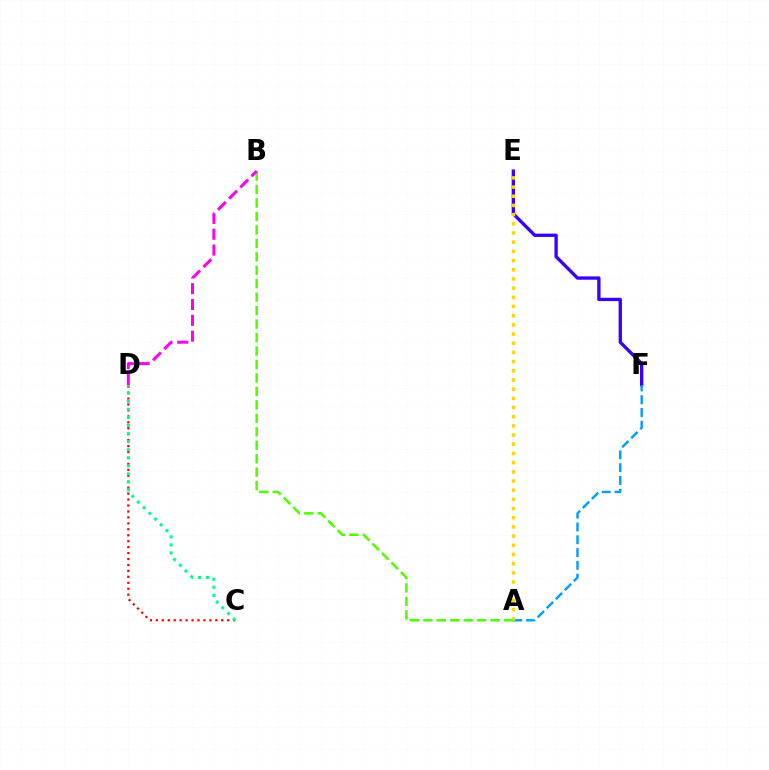{('E', 'F'): [{'color': '#3700ff', 'line_style': 'solid', 'thickness': 2.4}], ('A', 'F'): [{'color': '#009eff', 'line_style': 'dashed', 'thickness': 1.74}], ('C', 'D'): [{'color': '#ff0000', 'line_style': 'dotted', 'thickness': 1.62}, {'color': '#00ff86', 'line_style': 'dotted', 'thickness': 2.19}], ('A', 'E'): [{'color': '#ffd500', 'line_style': 'dotted', 'thickness': 2.5}], ('A', 'B'): [{'color': '#4fff00', 'line_style': 'dashed', 'thickness': 1.83}], ('B', 'D'): [{'color': '#ff00ed', 'line_style': 'dashed', 'thickness': 2.15}]}